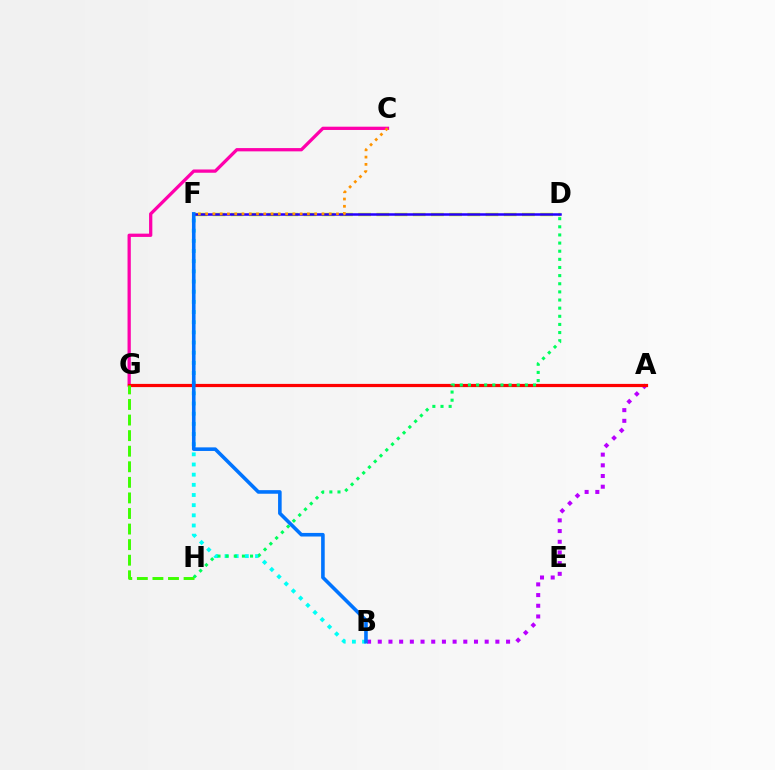{('B', 'F'): [{'color': '#00fff6', 'line_style': 'dotted', 'thickness': 2.76}, {'color': '#0074ff', 'line_style': 'solid', 'thickness': 2.58}], ('C', 'G'): [{'color': '#ff00ac', 'line_style': 'solid', 'thickness': 2.36}], ('A', 'B'): [{'color': '#b900ff', 'line_style': 'dotted', 'thickness': 2.9}], ('D', 'F'): [{'color': '#d1ff00', 'line_style': 'dashed', 'thickness': 2.47}, {'color': '#2500ff', 'line_style': 'solid', 'thickness': 1.81}], ('A', 'G'): [{'color': '#ff0000', 'line_style': 'solid', 'thickness': 2.31}], ('G', 'H'): [{'color': '#3dff00', 'line_style': 'dashed', 'thickness': 2.12}], ('D', 'H'): [{'color': '#00ff5c', 'line_style': 'dotted', 'thickness': 2.21}], ('C', 'F'): [{'color': '#ff9400', 'line_style': 'dotted', 'thickness': 1.98}]}